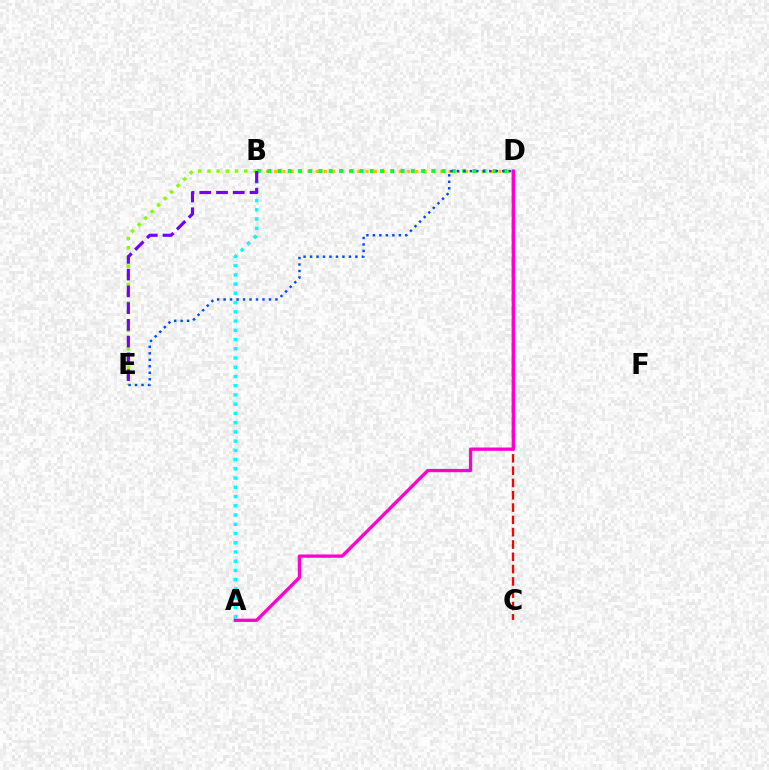{('B', 'D'): [{'color': '#ffbd00', 'line_style': 'dotted', 'thickness': 2.26}, {'color': '#00ff39', 'line_style': 'dotted', 'thickness': 2.79}], ('B', 'E'): [{'color': '#84ff00', 'line_style': 'dotted', 'thickness': 2.5}, {'color': '#7200ff', 'line_style': 'dashed', 'thickness': 2.27}], ('C', 'D'): [{'color': '#ff0000', 'line_style': 'dashed', 'thickness': 1.67}], ('A', 'B'): [{'color': '#00fff6', 'line_style': 'dotted', 'thickness': 2.51}], ('D', 'E'): [{'color': '#004bff', 'line_style': 'dotted', 'thickness': 1.76}], ('A', 'D'): [{'color': '#ff00cf', 'line_style': 'solid', 'thickness': 2.38}]}